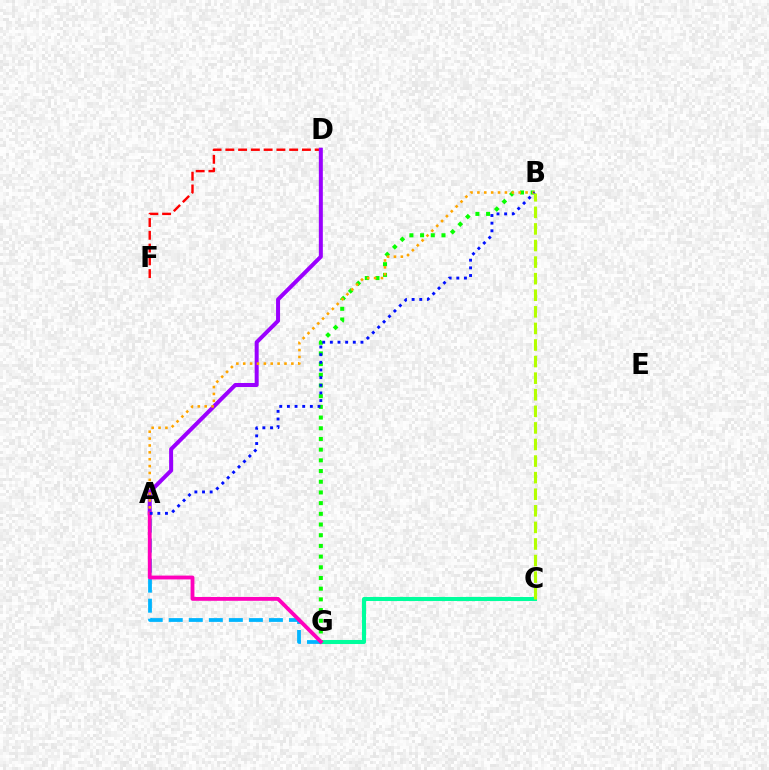{('C', 'G'): [{'color': '#00ff9d', 'line_style': 'solid', 'thickness': 2.92}], ('A', 'G'): [{'color': '#00b5ff', 'line_style': 'dashed', 'thickness': 2.72}, {'color': '#ff00bd', 'line_style': 'solid', 'thickness': 2.75}], ('D', 'F'): [{'color': '#ff0000', 'line_style': 'dashed', 'thickness': 1.73}], ('B', 'G'): [{'color': '#08ff00', 'line_style': 'dotted', 'thickness': 2.91}], ('A', 'D'): [{'color': '#9b00ff', 'line_style': 'solid', 'thickness': 2.88}], ('A', 'B'): [{'color': '#ffa500', 'line_style': 'dotted', 'thickness': 1.87}, {'color': '#0010ff', 'line_style': 'dotted', 'thickness': 2.08}], ('B', 'C'): [{'color': '#b3ff00', 'line_style': 'dashed', 'thickness': 2.25}]}